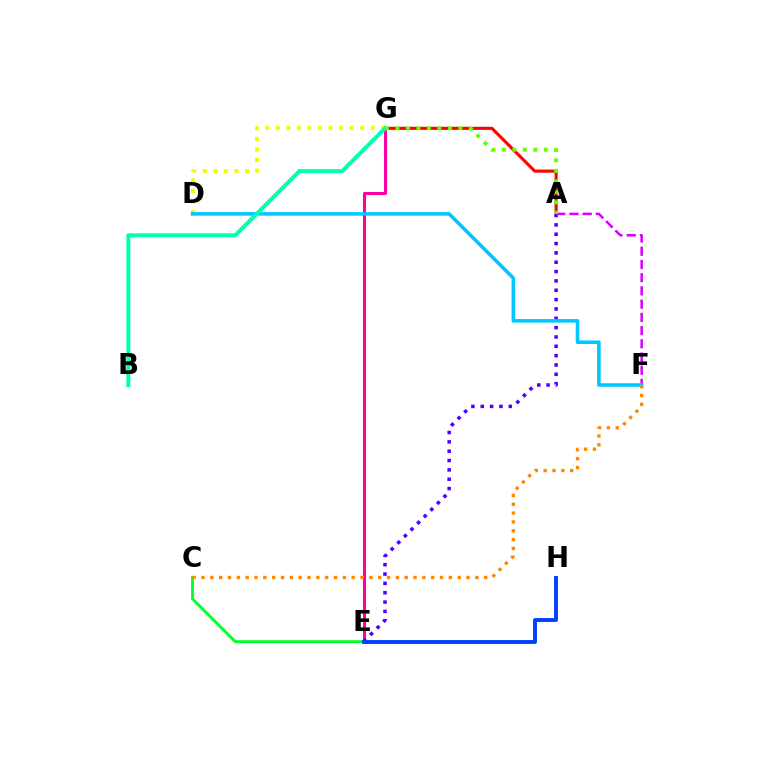{('E', 'G'): [{'color': '#ff00a0', 'line_style': 'solid', 'thickness': 2.19}], ('A', 'G'): [{'color': '#ff0000', 'line_style': 'solid', 'thickness': 2.23}, {'color': '#66ff00', 'line_style': 'dotted', 'thickness': 2.85}], ('A', 'E'): [{'color': '#4f00ff', 'line_style': 'dotted', 'thickness': 2.54}], ('A', 'F'): [{'color': '#d600ff', 'line_style': 'dashed', 'thickness': 1.8}], ('D', 'G'): [{'color': '#eeff00', 'line_style': 'dotted', 'thickness': 2.87}], ('D', 'F'): [{'color': '#00c7ff', 'line_style': 'solid', 'thickness': 2.56}], ('C', 'E'): [{'color': '#00ff27', 'line_style': 'solid', 'thickness': 2.05}], ('B', 'G'): [{'color': '#00ffaf', 'line_style': 'solid', 'thickness': 2.86}], ('E', 'H'): [{'color': '#003fff', 'line_style': 'solid', 'thickness': 2.8}], ('C', 'F'): [{'color': '#ff8800', 'line_style': 'dotted', 'thickness': 2.4}]}